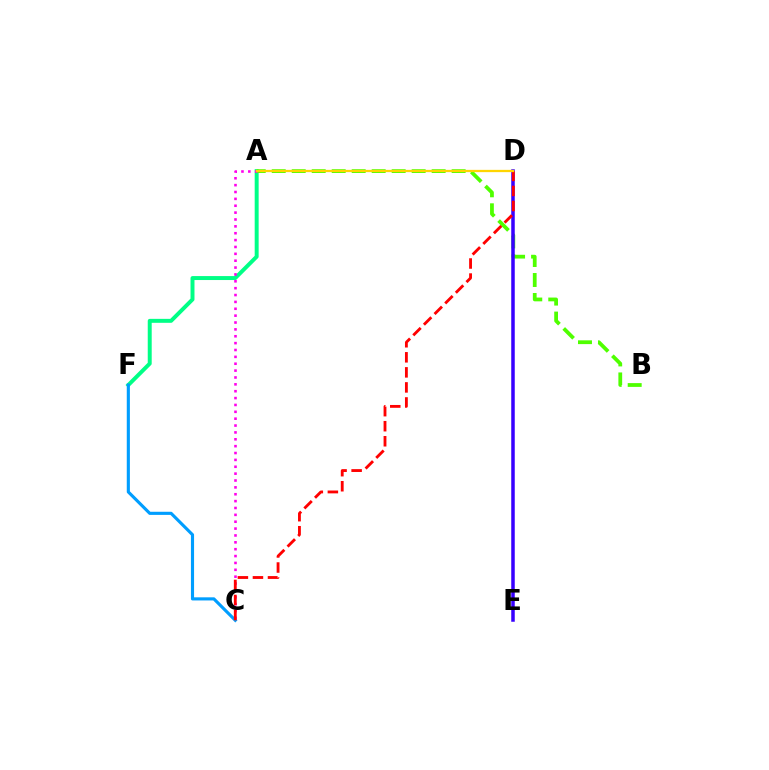{('A', 'F'): [{'color': '#00ff86', 'line_style': 'solid', 'thickness': 2.85}], ('A', 'B'): [{'color': '#4fff00', 'line_style': 'dashed', 'thickness': 2.72}], ('A', 'C'): [{'color': '#ff00ed', 'line_style': 'dotted', 'thickness': 1.87}], ('C', 'F'): [{'color': '#009eff', 'line_style': 'solid', 'thickness': 2.25}], ('D', 'E'): [{'color': '#3700ff', 'line_style': 'solid', 'thickness': 2.52}], ('C', 'D'): [{'color': '#ff0000', 'line_style': 'dashed', 'thickness': 2.04}], ('A', 'D'): [{'color': '#ffd500', 'line_style': 'solid', 'thickness': 1.64}]}